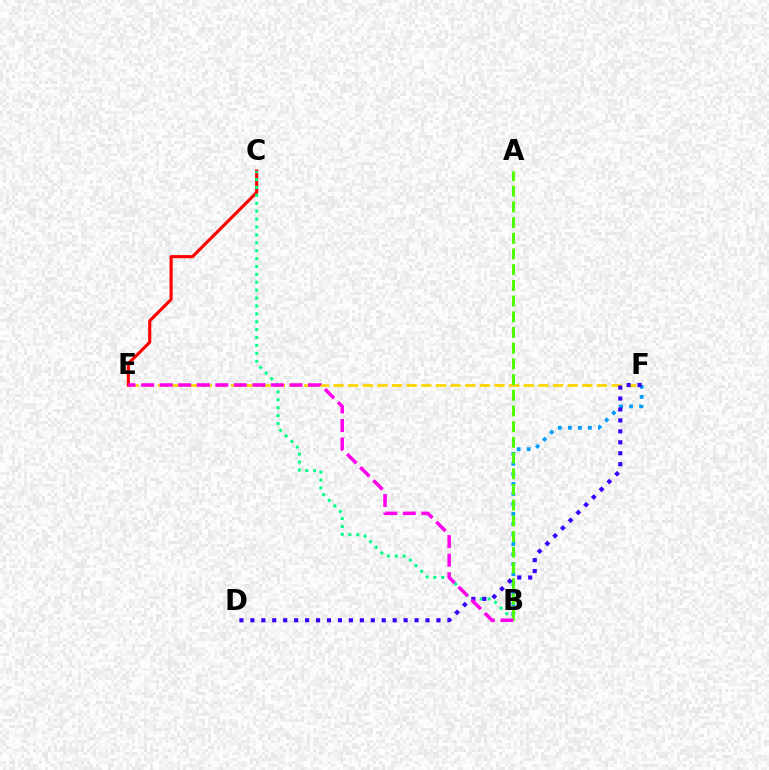{('E', 'F'): [{'color': '#ffd500', 'line_style': 'dashed', 'thickness': 1.99}], ('B', 'F'): [{'color': '#009eff', 'line_style': 'dotted', 'thickness': 2.72}], ('C', 'E'): [{'color': '#ff0000', 'line_style': 'solid', 'thickness': 2.25}], ('B', 'C'): [{'color': '#00ff86', 'line_style': 'dotted', 'thickness': 2.15}], ('A', 'B'): [{'color': '#4fff00', 'line_style': 'dashed', 'thickness': 2.13}], ('D', 'F'): [{'color': '#3700ff', 'line_style': 'dotted', 'thickness': 2.97}], ('B', 'E'): [{'color': '#ff00ed', 'line_style': 'dashed', 'thickness': 2.52}]}